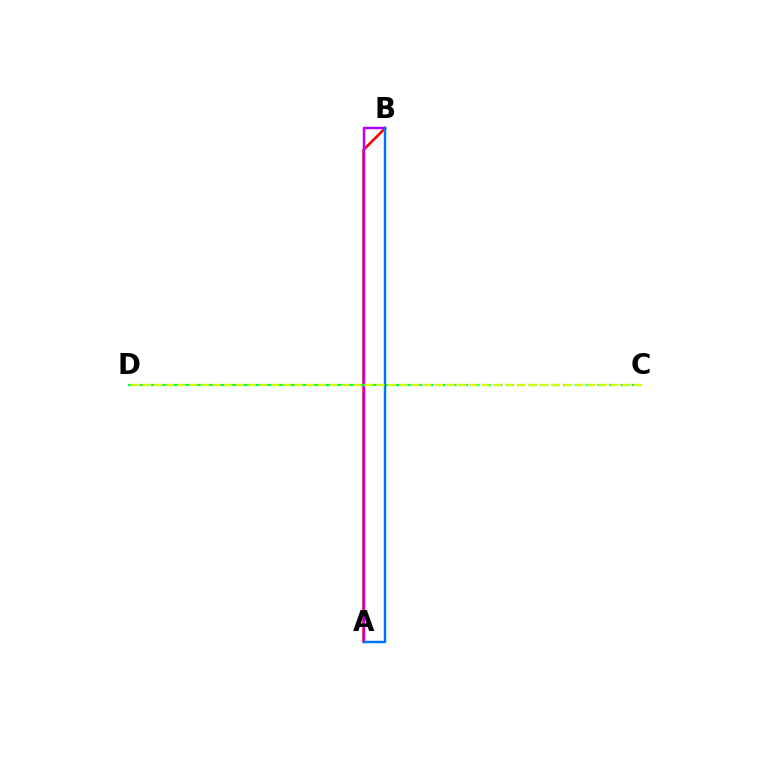{('A', 'B'): [{'color': '#ff0000', 'line_style': 'solid', 'thickness': 1.88}, {'color': '#b900ff', 'line_style': 'solid', 'thickness': 1.79}, {'color': '#0074ff', 'line_style': 'solid', 'thickness': 1.76}], ('C', 'D'): [{'color': '#00ff5c', 'line_style': 'dashed', 'thickness': 1.56}, {'color': '#d1ff00', 'line_style': 'dashed', 'thickness': 1.59}]}